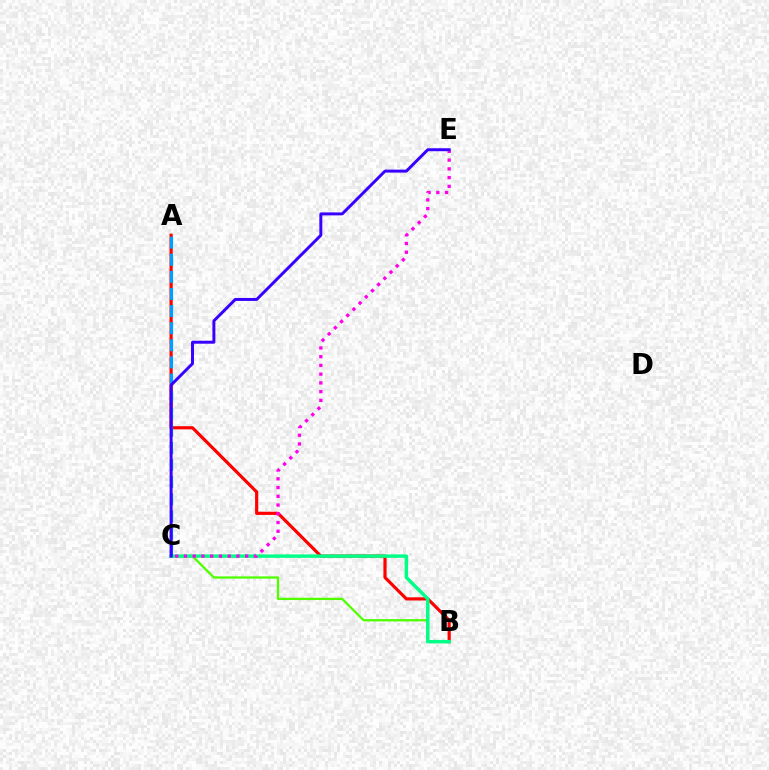{('B', 'C'): [{'color': '#4fff00', 'line_style': 'solid', 'thickness': 1.65}, {'color': '#00ff86', 'line_style': 'solid', 'thickness': 2.49}], ('A', 'C'): [{'color': '#ffd500', 'line_style': 'dotted', 'thickness': 1.7}, {'color': '#009eff', 'line_style': 'dashed', 'thickness': 2.32}], ('A', 'B'): [{'color': '#ff0000', 'line_style': 'solid', 'thickness': 2.28}], ('C', 'E'): [{'color': '#ff00ed', 'line_style': 'dotted', 'thickness': 2.38}, {'color': '#3700ff', 'line_style': 'solid', 'thickness': 2.13}]}